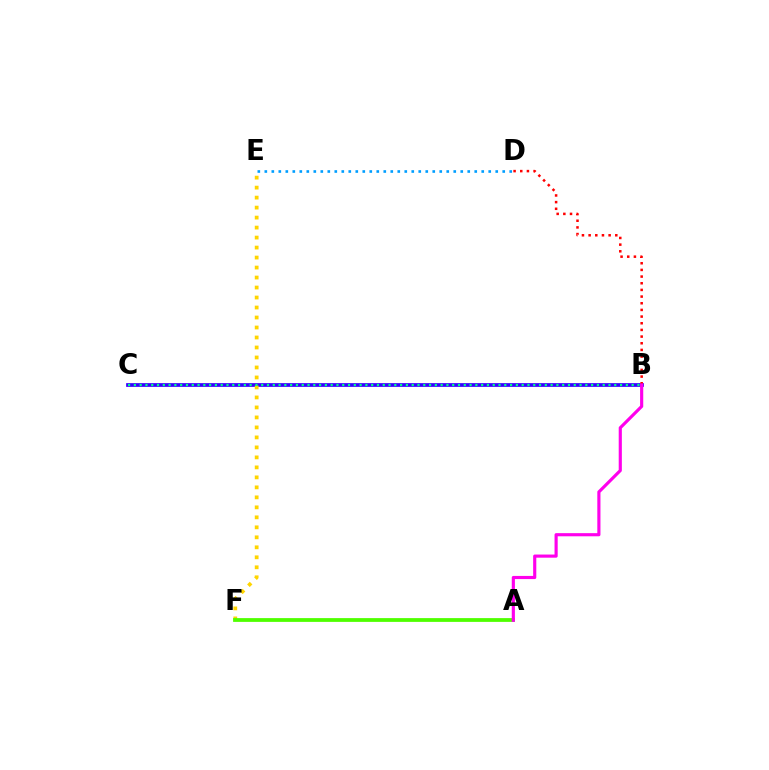{('B', 'C'): [{'color': '#3700ff', 'line_style': 'solid', 'thickness': 2.68}, {'color': '#00ff86', 'line_style': 'dotted', 'thickness': 1.57}], ('E', 'F'): [{'color': '#ffd500', 'line_style': 'dotted', 'thickness': 2.71}], ('A', 'F'): [{'color': '#4fff00', 'line_style': 'solid', 'thickness': 2.72}], ('B', 'D'): [{'color': '#ff0000', 'line_style': 'dotted', 'thickness': 1.81}], ('D', 'E'): [{'color': '#009eff', 'line_style': 'dotted', 'thickness': 1.9}], ('A', 'B'): [{'color': '#ff00ed', 'line_style': 'solid', 'thickness': 2.26}]}